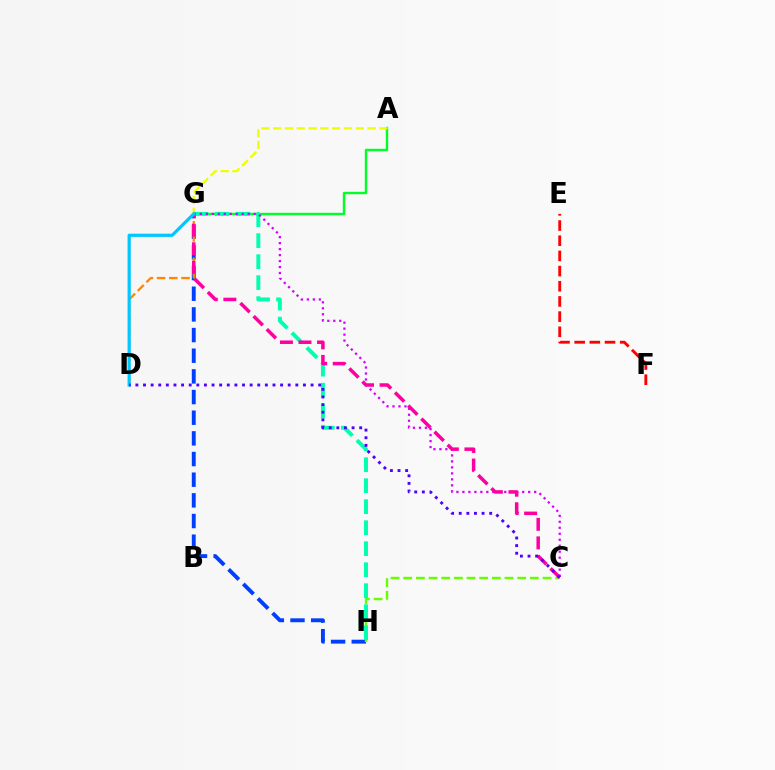{('A', 'G'): [{'color': '#00ff27', 'line_style': 'solid', 'thickness': 1.73}, {'color': '#eeff00', 'line_style': 'dashed', 'thickness': 1.6}], ('E', 'F'): [{'color': '#ff0000', 'line_style': 'dashed', 'thickness': 2.06}], ('G', 'H'): [{'color': '#003fff', 'line_style': 'dashed', 'thickness': 2.81}, {'color': '#00ffaf', 'line_style': 'dashed', 'thickness': 2.85}], ('C', 'H'): [{'color': '#66ff00', 'line_style': 'dashed', 'thickness': 1.72}], ('D', 'G'): [{'color': '#ff8800', 'line_style': 'dashed', 'thickness': 1.66}, {'color': '#00c7ff', 'line_style': 'solid', 'thickness': 2.3}], ('C', 'G'): [{'color': '#d600ff', 'line_style': 'dotted', 'thickness': 1.62}, {'color': '#ff00a0', 'line_style': 'dashed', 'thickness': 2.52}], ('C', 'D'): [{'color': '#4f00ff', 'line_style': 'dotted', 'thickness': 2.07}]}